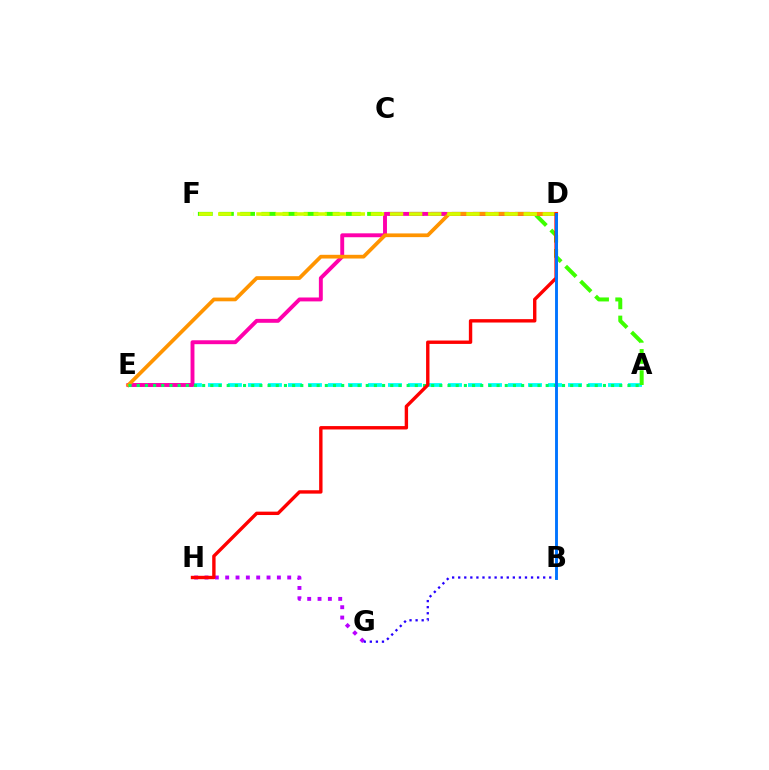{('A', 'E'): [{'color': '#00fff6', 'line_style': 'dashed', 'thickness': 2.72}, {'color': '#00ff5c', 'line_style': 'dotted', 'thickness': 2.22}], ('A', 'F'): [{'color': '#3dff00', 'line_style': 'dashed', 'thickness': 2.87}], ('D', 'E'): [{'color': '#ff00ac', 'line_style': 'solid', 'thickness': 2.81}, {'color': '#ff9400', 'line_style': 'solid', 'thickness': 2.68}], ('G', 'H'): [{'color': '#b900ff', 'line_style': 'dotted', 'thickness': 2.81}], ('B', 'G'): [{'color': '#2500ff', 'line_style': 'dotted', 'thickness': 1.65}], ('D', 'F'): [{'color': '#d1ff00', 'line_style': 'dashed', 'thickness': 2.59}], ('D', 'H'): [{'color': '#ff0000', 'line_style': 'solid', 'thickness': 2.44}], ('B', 'D'): [{'color': '#0074ff', 'line_style': 'solid', 'thickness': 2.08}]}